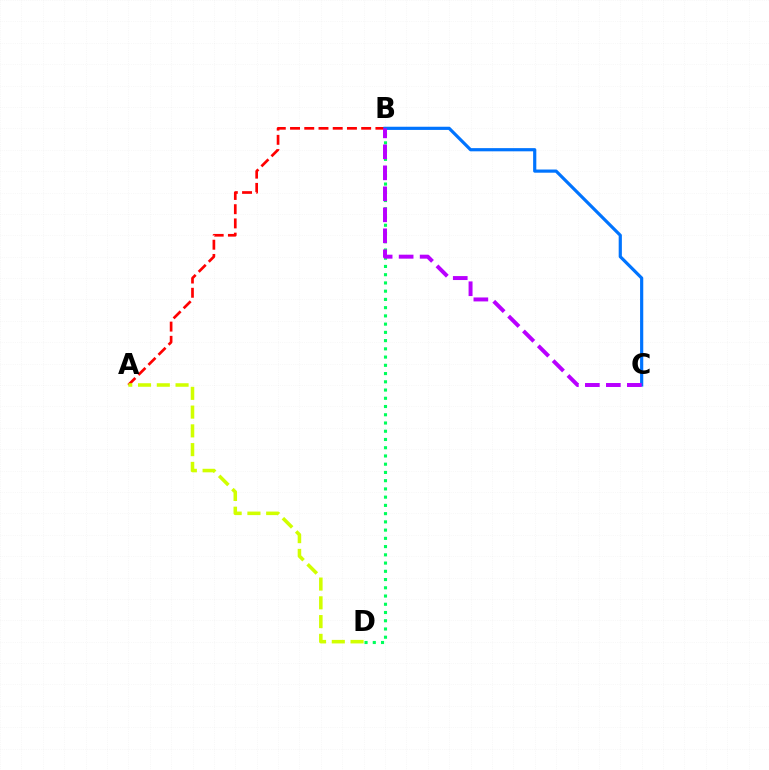{('A', 'B'): [{'color': '#ff0000', 'line_style': 'dashed', 'thickness': 1.93}], ('B', 'D'): [{'color': '#00ff5c', 'line_style': 'dotted', 'thickness': 2.24}], ('A', 'D'): [{'color': '#d1ff00', 'line_style': 'dashed', 'thickness': 2.55}], ('B', 'C'): [{'color': '#0074ff', 'line_style': 'solid', 'thickness': 2.29}, {'color': '#b900ff', 'line_style': 'dashed', 'thickness': 2.85}]}